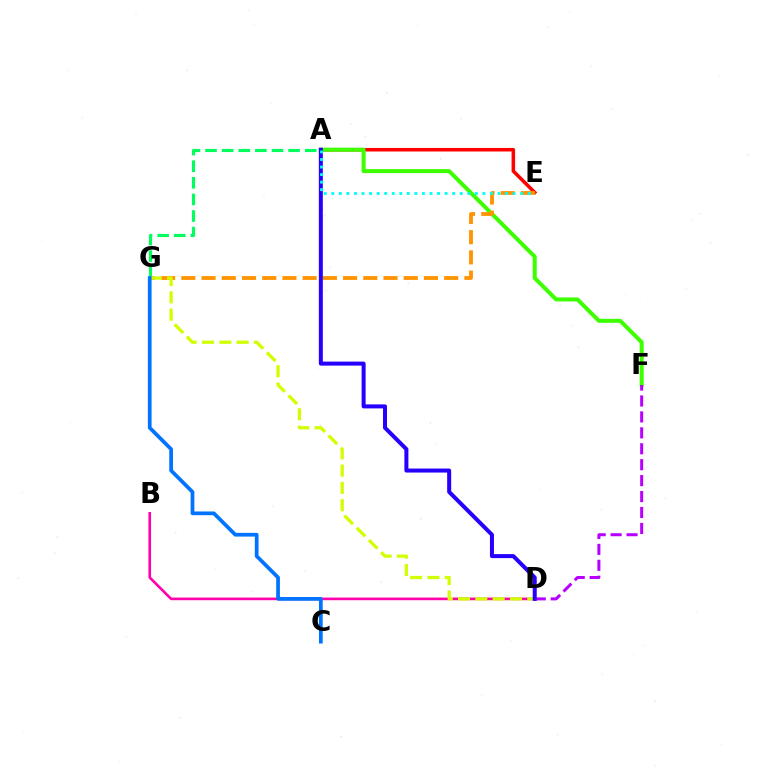{('A', 'E'): [{'color': '#ff0000', 'line_style': 'solid', 'thickness': 2.54}, {'color': '#00fff6', 'line_style': 'dotted', 'thickness': 2.05}], ('A', 'F'): [{'color': '#3dff00', 'line_style': 'solid', 'thickness': 2.89}], ('A', 'G'): [{'color': '#00ff5c', 'line_style': 'dashed', 'thickness': 2.26}], ('E', 'G'): [{'color': '#ff9400', 'line_style': 'dashed', 'thickness': 2.75}], ('B', 'D'): [{'color': '#ff00ac', 'line_style': 'solid', 'thickness': 1.89}], ('D', 'G'): [{'color': '#d1ff00', 'line_style': 'dashed', 'thickness': 2.35}], ('D', 'F'): [{'color': '#b900ff', 'line_style': 'dashed', 'thickness': 2.16}], ('C', 'G'): [{'color': '#0074ff', 'line_style': 'solid', 'thickness': 2.68}], ('A', 'D'): [{'color': '#2500ff', 'line_style': 'solid', 'thickness': 2.89}]}